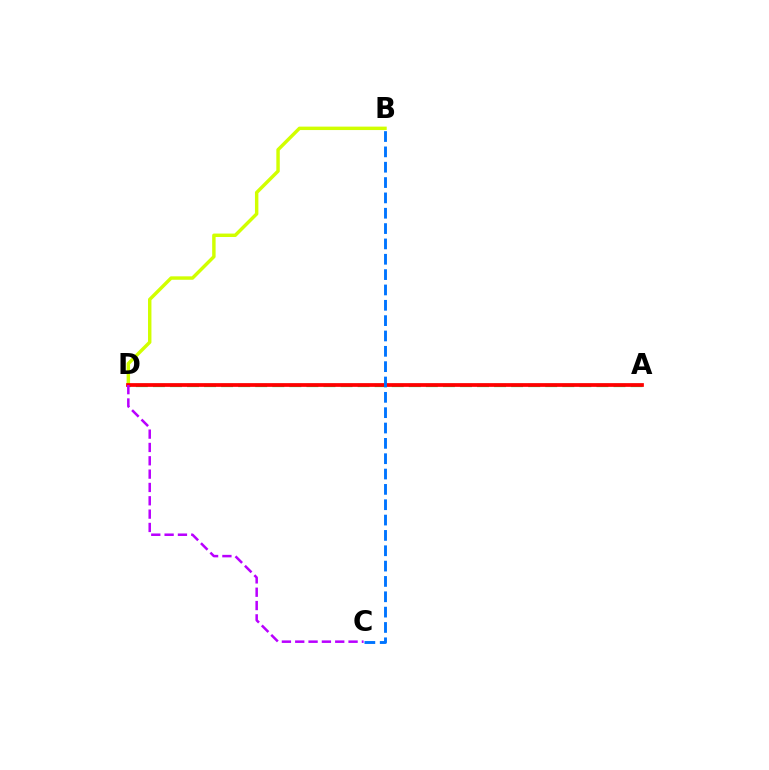{('B', 'D'): [{'color': '#d1ff00', 'line_style': 'solid', 'thickness': 2.47}], ('A', 'D'): [{'color': '#00ff5c', 'line_style': 'dashed', 'thickness': 2.32}, {'color': '#ff0000', 'line_style': 'solid', 'thickness': 2.69}], ('B', 'C'): [{'color': '#0074ff', 'line_style': 'dashed', 'thickness': 2.08}], ('C', 'D'): [{'color': '#b900ff', 'line_style': 'dashed', 'thickness': 1.81}]}